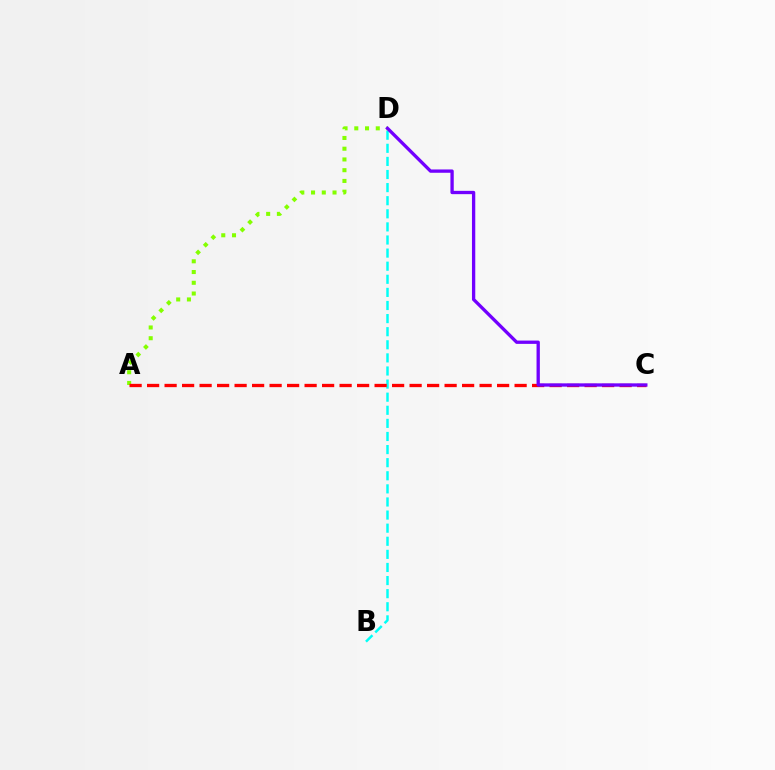{('B', 'D'): [{'color': '#00fff6', 'line_style': 'dashed', 'thickness': 1.78}], ('A', 'D'): [{'color': '#84ff00', 'line_style': 'dotted', 'thickness': 2.92}], ('A', 'C'): [{'color': '#ff0000', 'line_style': 'dashed', 'thickness': 2.38}], ('C', 'D'): [{'color': '#7200ff', 'line_style': 'solid', 'thickness': 2.38}]}